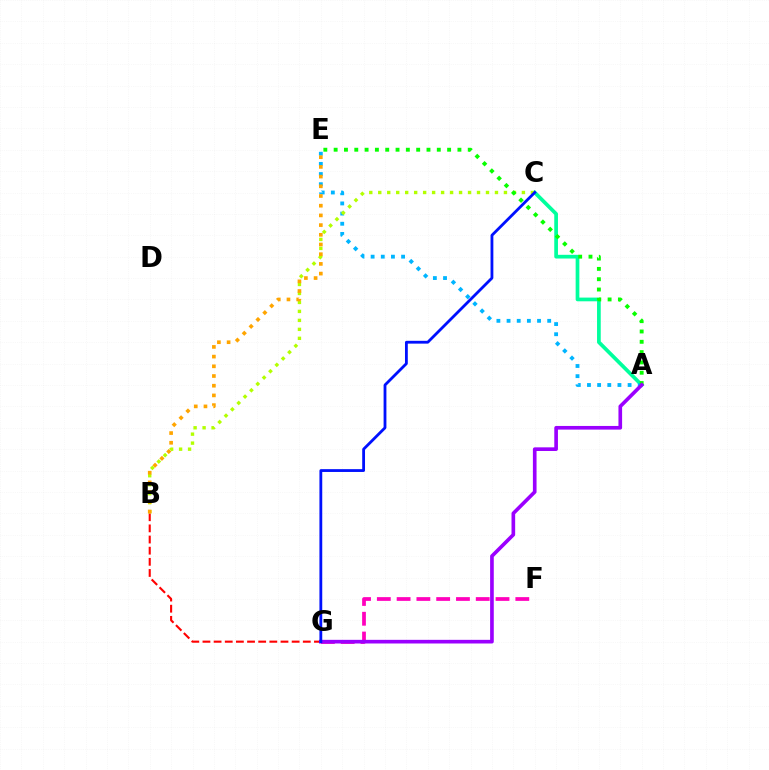{('F', 'G'): [{'color': '#ff00bd', 'line_style': 'dashed', 'thickness': 2.69}], ('A', 'C'): [{'color': '#00ff9d', 'line_style': 'solid', 'thickness': 2.67}], ('B', 'G'): [{'color': '#ff0000', 'line_style': 'dashed', 'thickness': 1.51}], ('A', 'E'): [{'color': '#00b5ff', 'line_style': 'dotted', 'thickness': 2.76}, {'color': '#08ff00', 'line_style': 'dotted', 'thickness': 2.8}], ('B', 'C'): [{'color': '#b3ff00', 'line_style': 'dotted', 'thickness': 2.44}], ('B', 'E'): [{'color': '#ffa500', 'line_style': 'dotted', 'thickness': 2.64}], ('A', 'G'): [{'color': '#9b00ff', 'line_style': 'solid', 'thickness': 2.63}], ('C', 'G'): [{'color': '#0010ff', 'line_style': 'solid', 'thickness': 2.02}]}